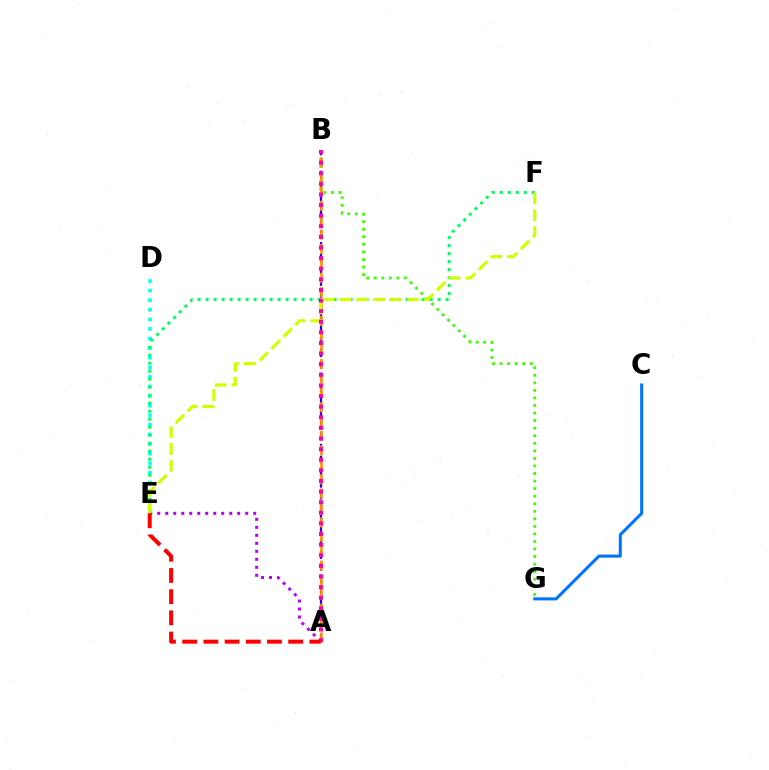{('A', 'B'): [{'color': '#2500ff', 'line_style': 'dashed', 'thickness': 1.61}, {'color': '#ff9400', 'line_style': 'dashed', 'thickness': 1.95}, {'color': '#ff00ac', 'line_style': 'dotted', 'thickness': 2.88}], ('B', 'G'): [{'color': '#3dff00', 'line_style': 'dotted', 'thickness': 2.05}], ('A', 'E'): [{'color': '#b900ff', 'line_style': 'dotted', 'thickness': 2.17}, {'color': '#ff0000', 'line_style': 'dashed', 'thickness': 2.88}], ('D', 'E'): [{'color': '#00fff6', 'line_style': 'dotted', 'thickness': 2.61}], ('E', 'F'): [{'color': '#00ff5c', 'line_style': 'dotted', 'thickness': 2.17}, {'color': '#d1ff00', 'line_style': 'dashed', 'thickness': 2.29}], ('C', 'G'): [{'color': '#0074ff', 'line_style': 'solid', 'thickness': 2.19}]}